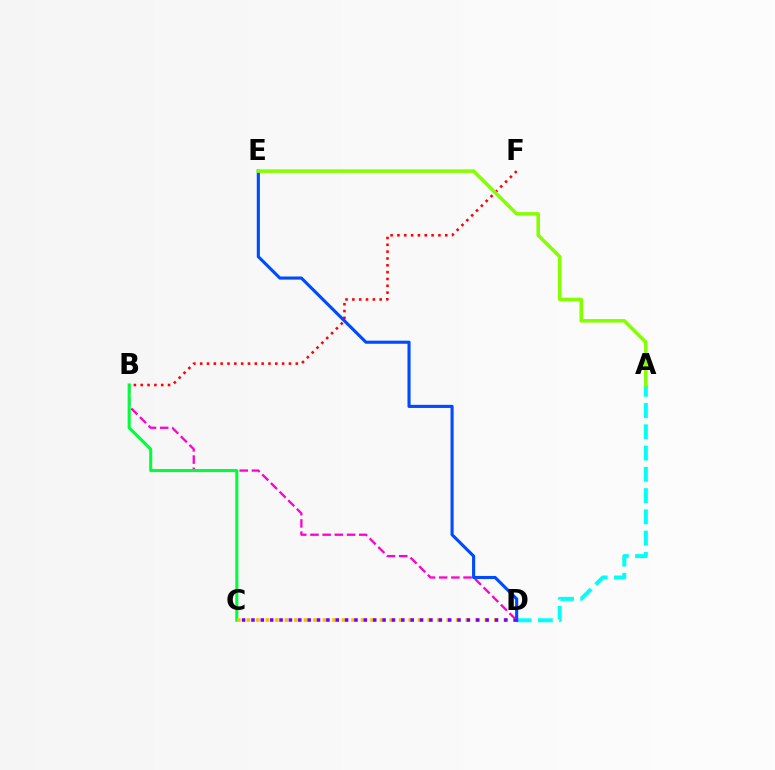{('B', 'D'): [{'color': '#ff00cf', 'line_style': 'dashed', 'thickness': 1.66}], ('B', 'C'): [{'color': '#00ff39', 'line_style': 'solid', 'thickness': 2.2}], ('A', 'D'): [{'color': '#00fff6', 'line_style': 'dashed', 'thickness': 2.89}], ('B', 'F'): [{'color': '#ff0000', 'line_style': 'dotted', 'thickness': 1.86}], ('D', 'E'): [{'color': '#004bff', 'line_style': 'solid', 'thickness': 2.24}], ('C', 'D'): [{'color': '#ffbd00', 'line_style': 'dotted', 'thickness': 2.59}, {'color': '#7200ff', 'line_style': 'dotted', 'thickness': 2.55}], ('A', 'E'): [{'color': '#84ff00', 'line_style': 'solid', 'thickness': 2.54}]}